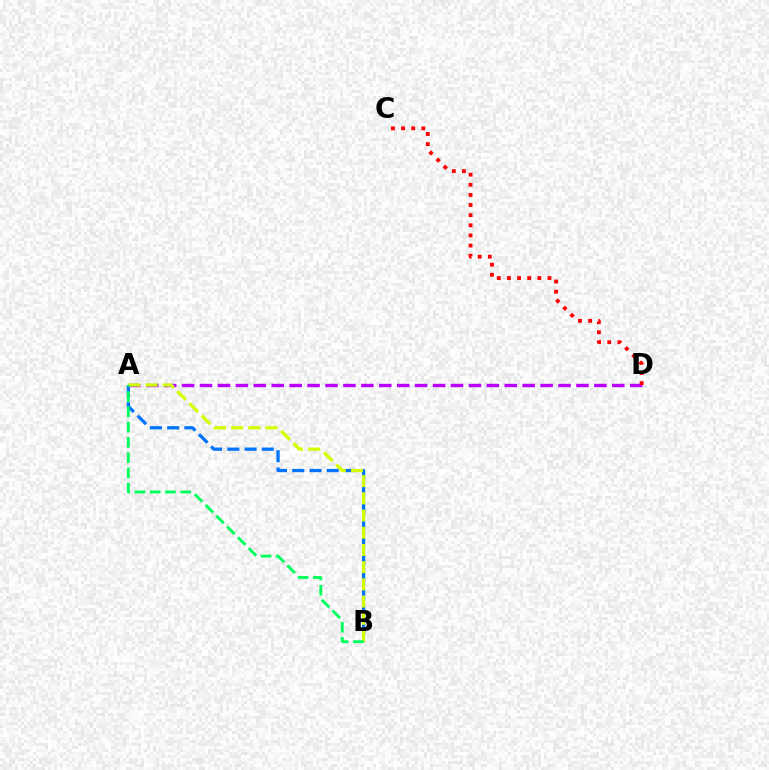{('A', 'B'): [{'color': '#0074ff', 'line_style': 'dashed', 'thickness': 2.34}, {'color': '#d1ff00', 'line_style': 'dashed', 'thickness': 2.34}, {'color': '#00ff5c', 'line_style': 'dashed', 'thickness': 2.07}], ('A', 'D'): [{'color': '#b900ff', 'line_style': 'dashed', 'thickness': 2.44}], ('C', 'D'): [{'color': '#ff0000', 'line_style': 'dotted', 'thickness': 2.75}]}